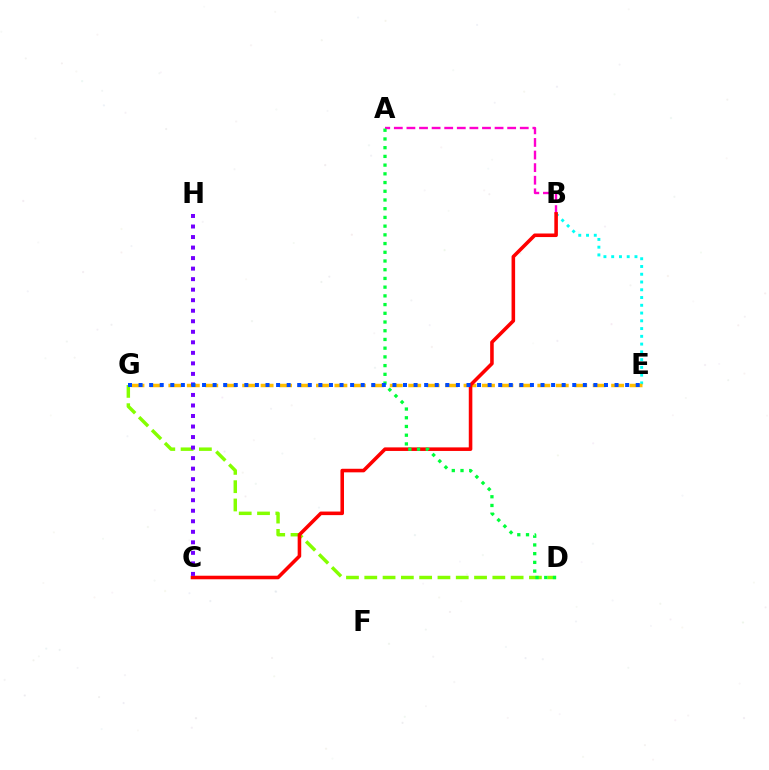{('A', 'B'): [{'color': '#ff00cf', 'line_style': 'dashed', 'thickness': 1.71}], ('B', 'E'): [{'color': '#00fff6', 'line_style': 'dotted', 'thickness': 2.11}], ('D', 'G'): [{'color': '#84ff00', 'line_style': 'dashed', 'thickness': 2.49}], ('E', 'G'): [{'color': '#ffbd00', 'line_style': 'dashed', 'thickness': 2.51}, {'color': '#004bff', 'line_style': 'dotted', 'thickness': 2.87}], ('B', 'C'): [{'color': '#ff0000', 'line_style': 'solid', 'thickness': 2.57}], ('A', 'D'): [{'color': '#00ff39', 'line_style': 'dotted', 'thickness': 2.37}], ('C', 'H'): [{'color': '#7200ff', 'line_style': 'dotted', 'thickness': 2.86}]}